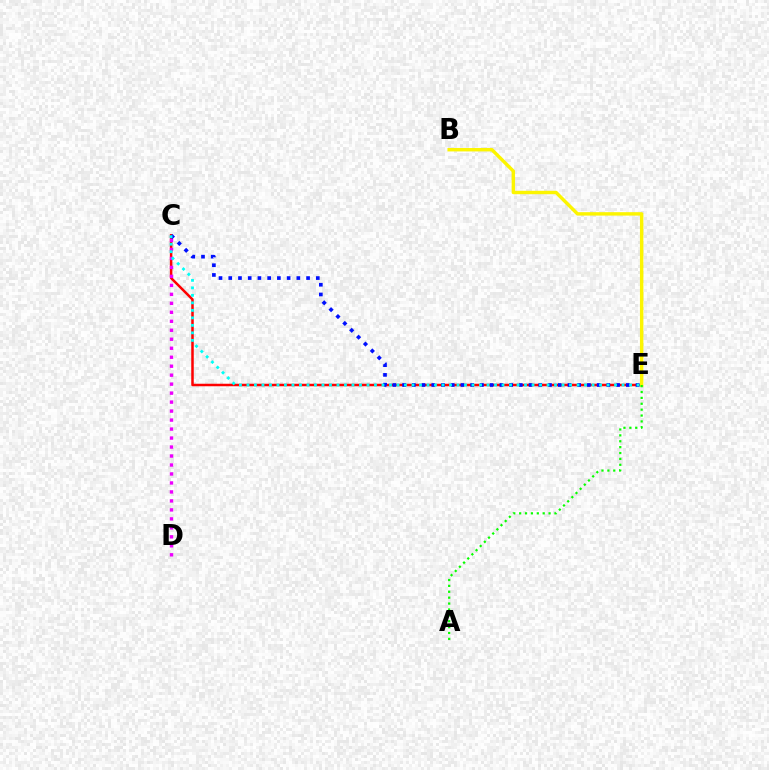{('C', 'E'): [{'color': '#ff0000', 'line_style': 'solid', 'thickness': 1.81}, {'color': '#0010ff', 'line_style': 'dotted', 'thickness': 2.64}, {'color': '#00fff6', 'line_style': 'dotted', 'thickness': 2.04}], ('C', 'D'): [{'color': '#ee00ff', 'line_style': 'dotted', 'thickness': 2.44}], ('B', 'E'): [{'color': '#fcf500', 'line_style': 'solid', 'thickness': 2.47}], ('A', 'E'): [{'color': '#08ff00', 'line_style': 'dotted', 'thickness': 1.6}]}